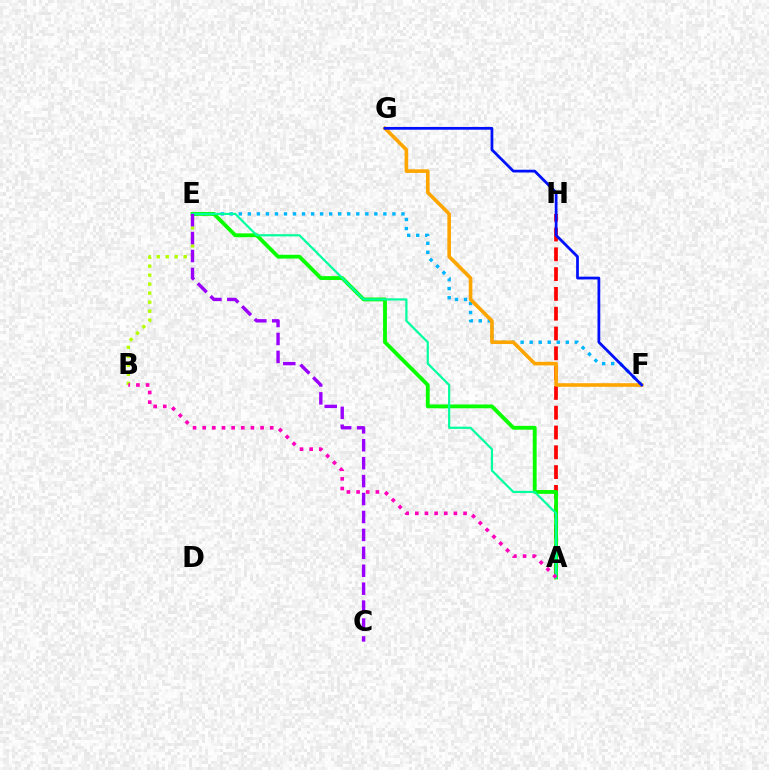{('A', 'H'): [{'color': '#ff0000', 'line_style': 'dashed', 'thickness': 2.69}], ('E', 'F'): [{'color': '#00b5ff', 'line_style': 'dotted', 'thickness': 2.46}], ('B', 'E'): [{'color': '#b3ff00', 'line_style': 'dotted', 'thickness': 2.45}], ('A', 'E'): [{'color': '#08ff00', 'line_style': 'solid', 'thickness': 2.76}, {'color': '#00ff9d', 'line_style': 'solid', 'thickness': 1.58}], ('C', 'E'): [{'color': '#9b00ff', 'line_style': 'dashed', 'thickness': 2.44}], ('A', 'B'): [{'color': '#ff00bd', 'line_style': 'dotted', 'thickness': 2.62}], ('F', 'G'): [{'color': '#ffa500', 'line_style': 'solid', 'thickness': 2.6}, {'color': '#0010ff', 'line_style': 'solid', 'thickness': 1.99}]}